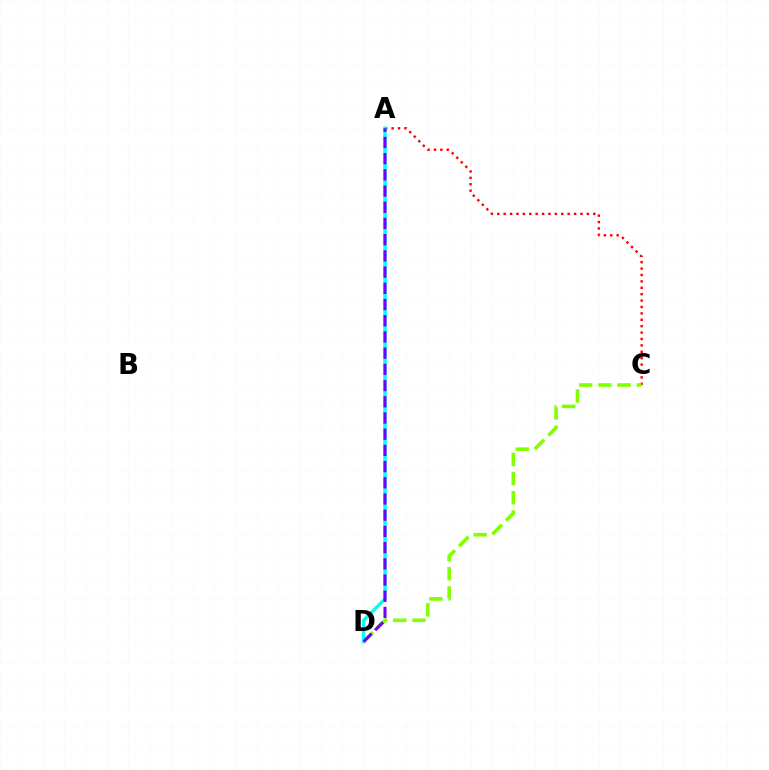{('A', 'C'): [{'color': '#ff0000', 'line_style': 'dotted', 'thickness': 1.74}], ('C', 'D'): [{'color': '#84ff00', 'line_style': 'dashed', 'thickness': 2.61}], ('A', 'D'): [{'color': '#00fff6', 'line_style': 'solid', 'thickness': 2.44}, {'color': '#7200ff', 'line_style': 'dashed', 'thickness': 2.2}]}